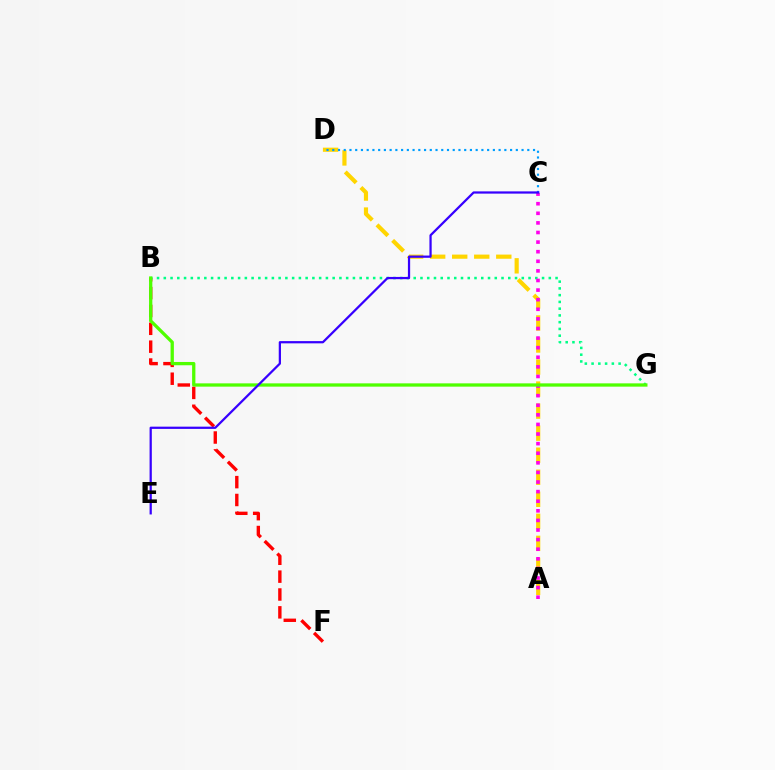{('B', 'F'): [{'color': '#ff0000', 'line_style': 'dashed', 'thickness': 2.43}], ('A', 'D'): [{'color': '#ffd500', 'line_style': 'dashed', 'thickness': 2.99}], ('B', 'G'): [{'color': '#00ff86', 'line_style': 'dotted', 'thickness': 1.84}, {'color': '#4fff00', 'line_style': 'solid', 'thickness': 2.37}], ('C', 'D'): [{'color': '#009eff', 'line_style': 'dotted', 'thickness': 1.56}], ('A', 'C'): [{'color': '#ff00ed', 'line_style': 'dotted', 'thickness': 2.61}], ('C', 'E'): [{'color': '#3700ff', 'line_style': 'solid', 'thickness': 1.62}]}